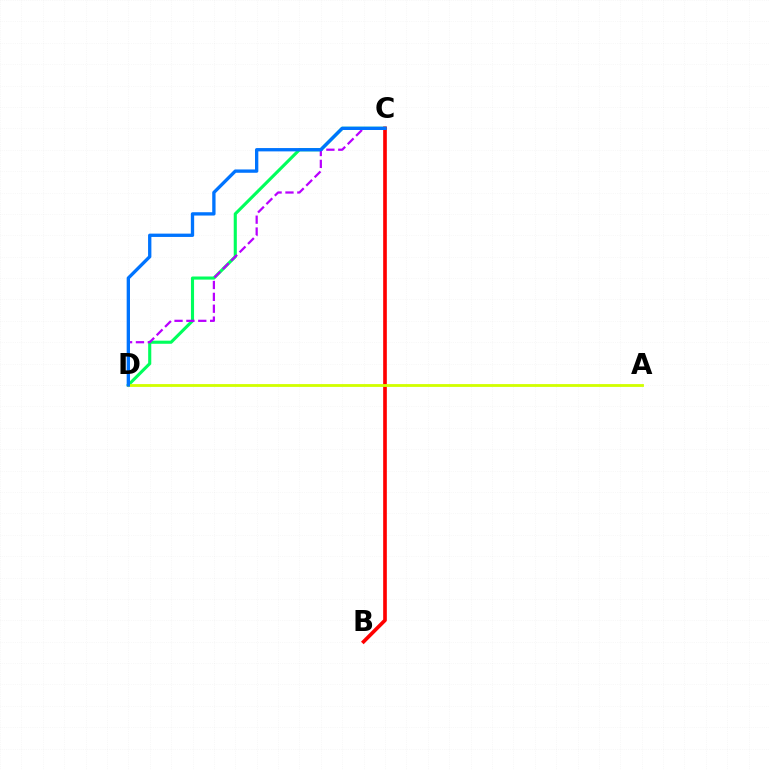{('C', 'D'): [{'color': '#00ff5c', 'line_style': 'solid', 'thickness': 2.24}, {'color': '#b900ff', 'line_style': 'dashed', 'thickness': 1.61}, {'color': '#0074ff', 'line_style': 'solid', 'thickness': 2.39}], ('B', 'C'): [{'color': '#ff0000', 'line_style': 'solid', 'thickness': 2.63}], ('A', 'D'): [{'color': '#d1ff00', 'line_style': 'solid', 'thickness': 2.03}]}